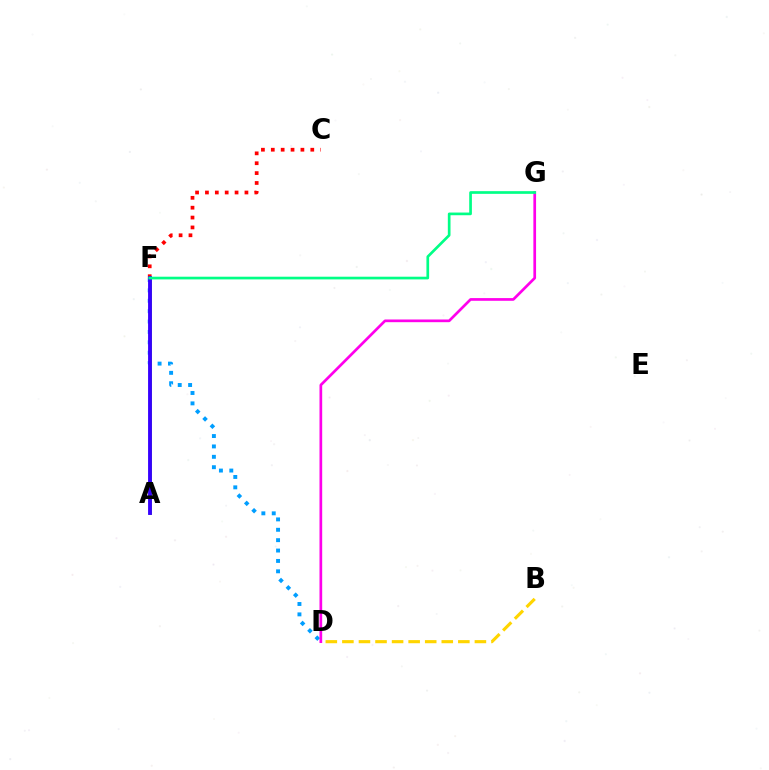{('D', 'F'): [{'color': '#009eff', 'line_style': 'dotted', 'thickness': 2.82}], ('A', 'F'): [{'color': '#4fff00', 'line_style': 'solid', 'thickness': 2.04}, {'color': '#3700ff', 'line_style': 'solid', 'thickness': 2.77}], ('B', 'D'): [{'color': '#ffd500', 'line_style': 'dashed', 'thickness': 2.25}], ('C', 'F'): [{'color': '#ff0000', 'line_style': 'dotted', 'thickness': 2.68}], ('D', 'G'): [{'color': '#ff00ed', 'line_style': 'solid', 'thickness': 1.94}], ('F', 'G'): [{'color': '#00ff86', 'line_style': 'solid', 'thickness': 1.93}]}